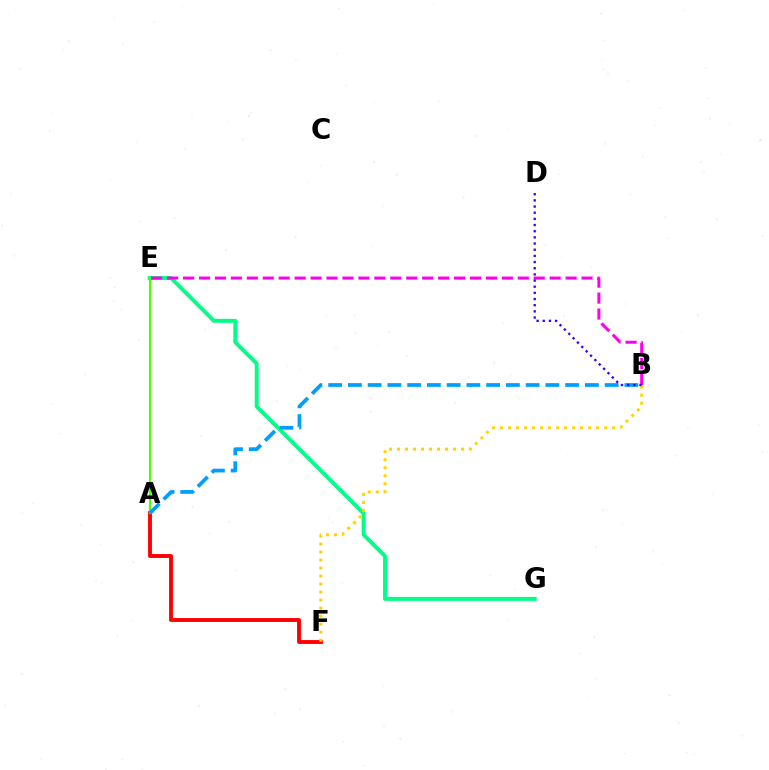{('E', 'G'): [{'color': '#00ff86', 'line_style': 'solid', 'thickness': 2.84}], ('A', 'F'): [{'color': '#ff0000', 'line_style': 'solid', 'thickness': 2.79}], ('A', 'E'): [{'color': '#4fff00', 'line_style': 'solid', 'thickness': 1.57}], ('B', 'F'): [{'color': '#ffd500', 'line_style': 'dotted', 'thickness': 2.17}], ('B', 'E'): [{'color': '#ff00ed', 'line_style': 'dashed', 'thickness': 2.17}], ('A', 'B'): [{'color': '#009eff', 'line_style': 'dashed', 'thickness': 2.68}], ('B', 'D'): [{'color': '#3700ff', 'line_style': 'dotted', 'thickness': 1.68}]}